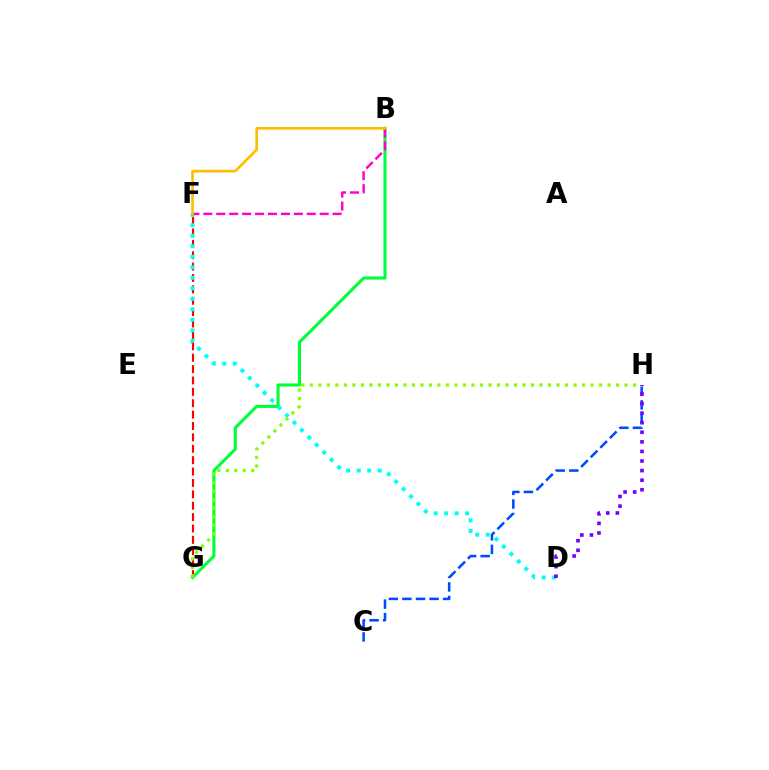{('C', 'H'): [{'color': '#004bff', 'line_style': 'dashed', 'thickness': 1.84}], ('F', 'G'): [{'color': '#ff0000', 'line_style': 'dashed', 'thickness': 1.55}], ('B', 'G'): [{'color': '#00ff39', 'line_style': 'solid', 'thickness': 2.22}], ('D', 'F'): [{'color': '#00fff6', 'line_style': 'dotted', 'thickness': 2.86}], ('D', 'H'): [{'color': '#7200ff', 'line_style': 'dotted', 'thickness': 2.6}], ('B', 'F'): [{'color': '#ff00cf', 'line_style': 'dashed', 'thickness': 1.76}, {'color': '#ffbd00', 'line_style': 'solid', 'thickness': 1.94}], ('G', 'H'): [{'color': '#84ff00', 'line_style': 'dotted', 'thickness': 2.31}]}